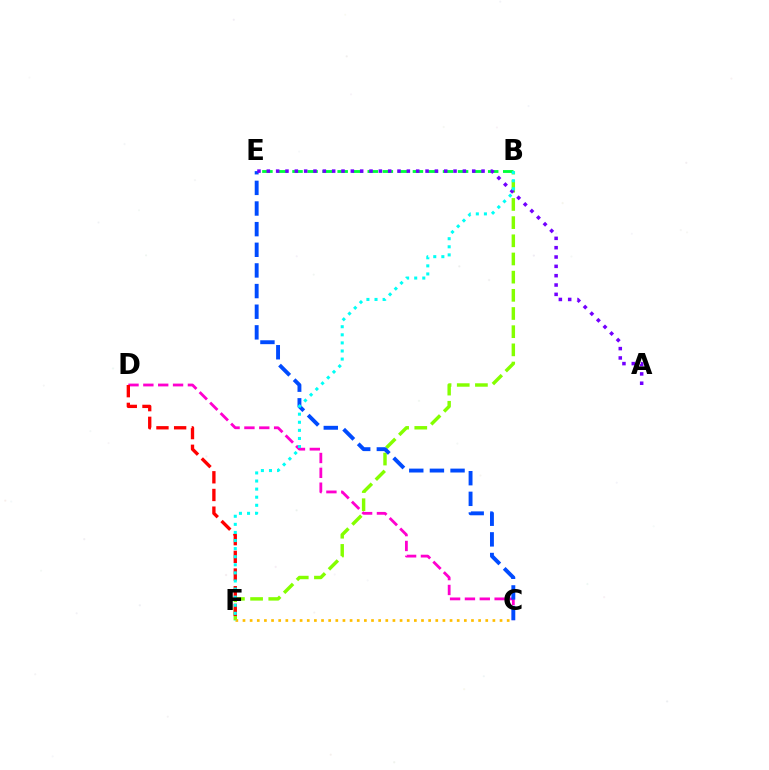{('C', 'D'): [{'color': '#ff00cf', 'line_style': 'dashed', 'thickness': 2.02}], ('B', 'F'): [{'color': '#84ff00', 'line_style': 'dashed', 'thickness': 2.47}, {'color': '#00fff6', 'line_style': 'dotted', 'thickness': 2.2}], ('C', 'E'): [{'color': '#004bff', 'line_style': 'dashed', 'thickness': 2.8}], ('B', 'E'): [{'color': '#00ff39', 'line_style': 'dashed', 'thickness': 2.04}], ('D', 'F'): [{'color': '#ff0000', 'line_style': 'dashed', 'thickness': 2.4}], ('C', 'F'): [{'color': '#ffbd00', 'line_style': 'dotted', 'thickness': 1.94}], ('A', 'E'): [{'color': '#7200ff', 'line_style': 'dotted', 'thickness': 2.54}]}